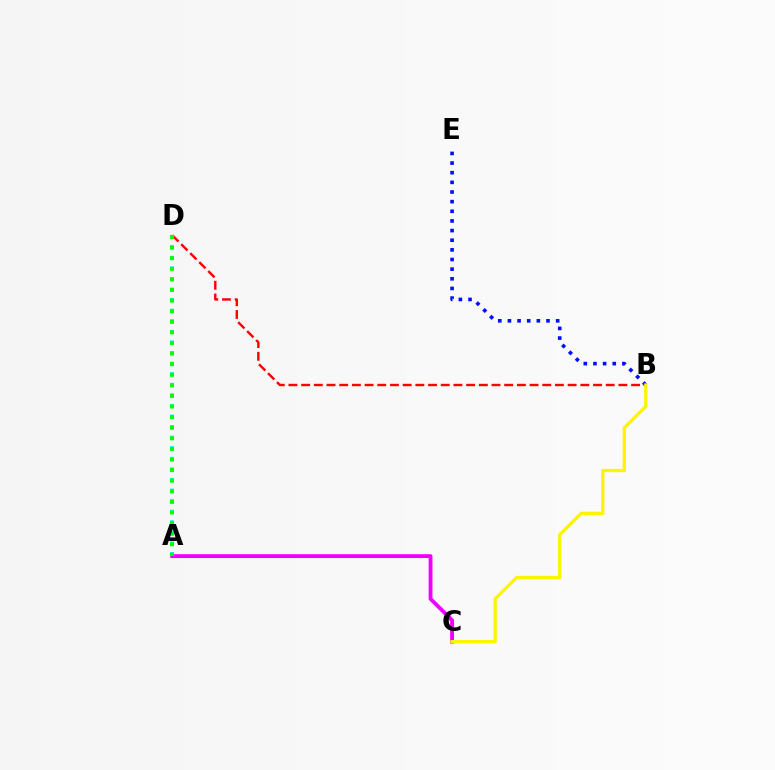{('B', 'E'): [{'color': '#0010ff', 'line_style': 'dotted', 'thickness': 2.62}], ('B', 'D'): [{'color': '#ff0000', 'line_style': 'dashed', 'thickness': 1.72}], ('A', 'D'): [{'color': '#00fff6', 'line_style': 'dotted', 'thickness': 2.87}, {'color': '#08ff00', 'line_style': 'dotted', 'thickness': 2.88}], ('A', 'C'): [{'color': '#ee00ff', 'line_style': 'solid', 'thickness': 2.76}], ('B', 'C'): [{'color': '#fcf500', 'line_style': 'solid', 'thickness': 2.37}]}